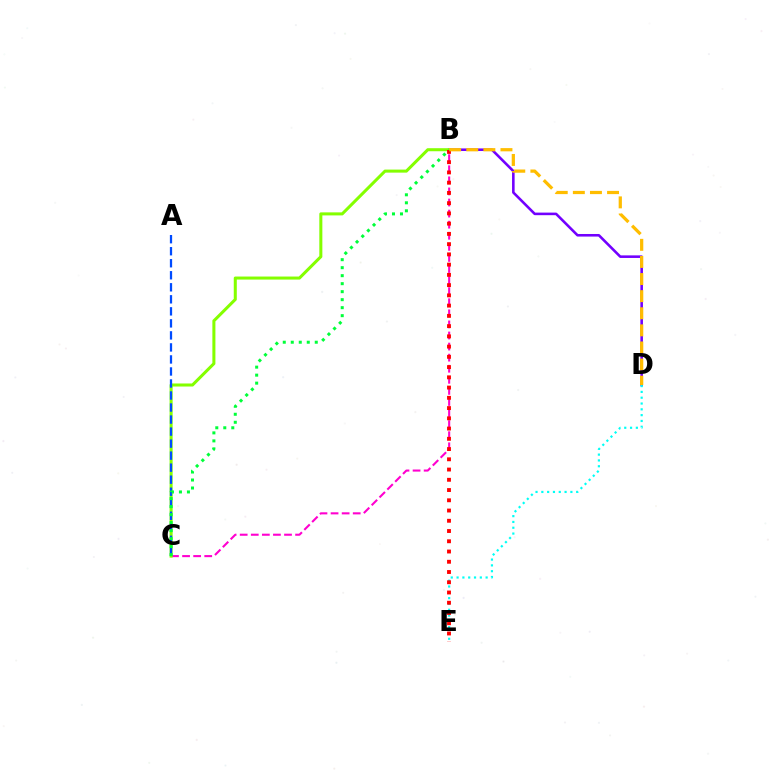{('B', 'D'): [{'color': '#7200ff', 'line_style': 'solid', 'thickness': 1.86}, {'color': '#ffbd00', 'line_style': 'dashed', 'thickness': 2.32}], ('D', 'E'): [{'color': '#00fff6', 'line_style': 'dotted', 'thickness': 1.58}], ('B', 'C'): [{'color': '#ff00cf', 'line_style': 'dashed', 'thickness': 1.51}, {'color': '#84ff00', 'line_style': 'solid', 'thickness': 2.19}, {'color': '#00ff39', 'line_style': 'dotted', 'thickness': 2.17}], ('B', 'E'): [{'color': '#ff0000', 'line_style': 'dotted', 'thickness': 2.78}], ('A', 'C'): [{'color': '#004bff', 'line_style': 'dashed', 'thickness': 1.63}]}